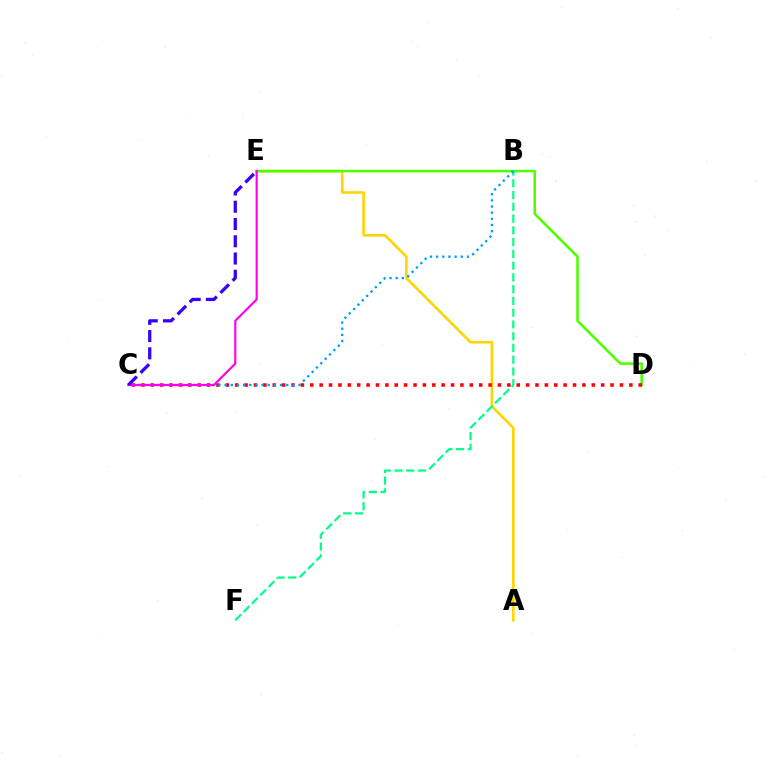{('A', 'E'): [{'color': '#ffd500', 'line_style': 'solid', 'thickness': 1.89}], ('D', 'E'): [{'color': '#4fff00', 'line_style': 'solid', 'thickness': 1.85}], ('B', 'F'): [{'color': '#00ff86', 'line_style': 'dashed', 'thickness': 1.6}], ('C', 'D'): [{'color': '#ff0000', 'line_style': 'dotted', 'thickness': 2.55}], ('B', 'C'): [{'color': '#009eff', 'line_style': 'dotted', 'thickness': 1.67}], ('C', 'E'): [{'color': '#ff00ed', 'line_style': 'solid', 'thickness': 1.55}, {'color': '#3700ff', 'line_style': 'dashed', 'thickness': 2.34}]}